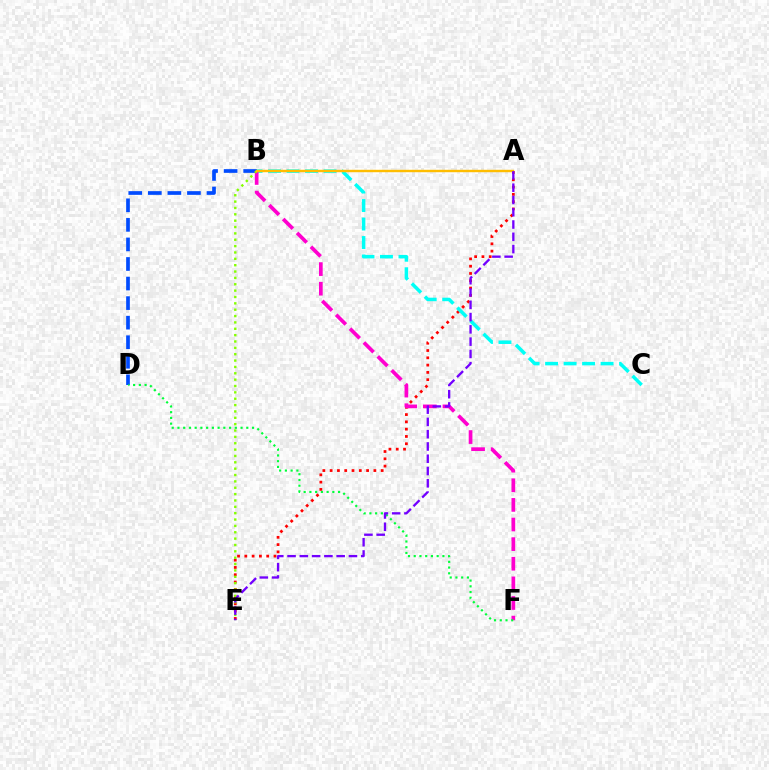{('B', 'D'): [{'color': '#004bff', 'line_style': 'dashed', 'thickness': 2.66}], ('A', 'E'): [{'color': '#ff0000', 'line_style': 'dotted', 'thickness': 1.98}, {'color': '#7200ff', 'line_style': 'dashed', 'thickness': 1.67}], ('B', 'C'): [{'color': '#00fff6', 'line_style': 'dashed', 'thickness': 2.51}], ('B', 'F'): [{'color': '#ff00cf', 'line_style': 'dashed', 'thickness': 2.67}], ('D', 'F'): [{'color': '#00ff39', 'line_style': 'dotted', 'thickness': 1.56}], ('B', 'E'): [{'color': '#84ff00', 'line_style': 'dotted', 'thickness': 1.73}], ('A', 'B'): [{'color': '#ffbd00', 'line_style': 'solid', 'thickness': 1.74}]}